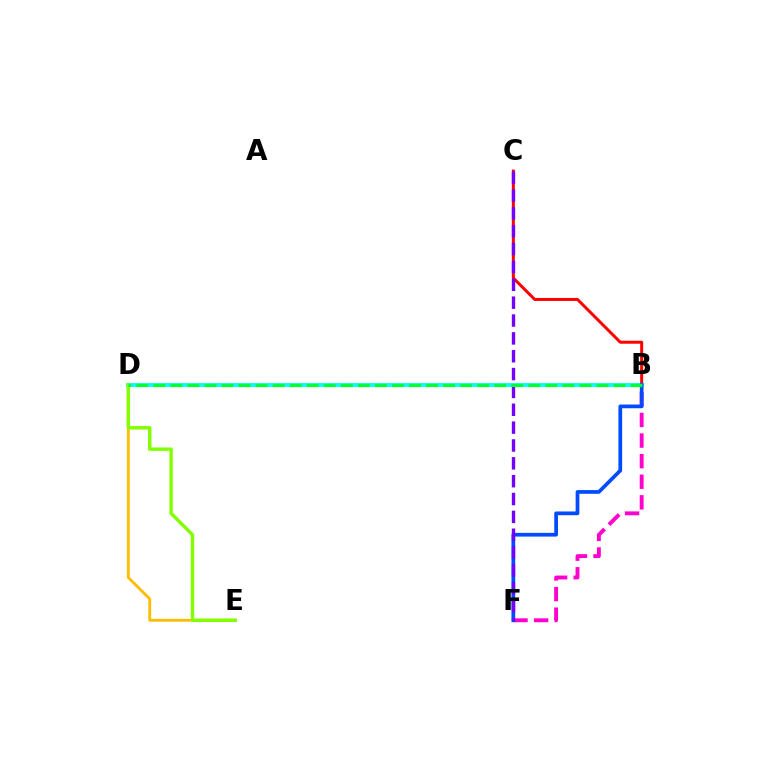{('B', 'F'): [{'color': '#ff00cf', 'line_style': 'dashed', 'thickness': 2.8}, {'color': '#004bff', 'line_style': 'solid', 'thickness': 2.67}], ('B', 'C'): [{'color': '#ff0000', 'line_style': 'solid', 'thickness': 2.15}], ('B', 'D'): [{'color': '#00fff6', 'line_style': 'solid', 'thickness': 2.74}, {'color': '#00ff39', 'line_style': 'dashed', 'thickness': 2.32}], ('C', 'F'): [{'color': '#7200ff', 'line_style': 'dashed', 'thickness': 2.42}], ('D', 'E'): [{'color': '#ffbd00', 'line_style': 'solid', 'thickness': 2.06}, {'color': '#84ff00', 'line_style': 'solid', 'thickness': 2.47}]}